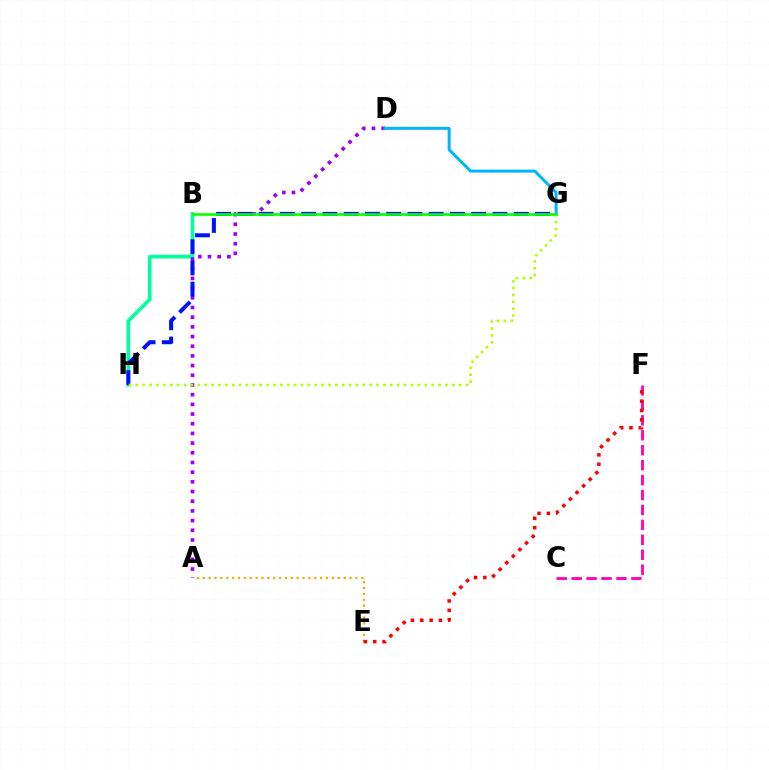{('B', 'H'): [{'color': '#00ff9d', 'line_style': 'solid', 'thickness': 2.62}], ('A', 'E'): [{'color': '#ffa500', 'line_style': 'dotted', 'thickness': 1.6}], ('C', 'F'): [{'color': '#ff00bd', 'line_style': 'dashed', 'thickness': 2.03}], ('A', 'D'): [{'color': '#9b00ff', 'line_style': 'dotted', 'thickness': 2.63}], ('E', 'F'): [{'color': '#ff0000', 'line_style': 'dotted', 'thickness': 2.53}], ('G', 'H'): [{'color': '#0010ff', 'line_style': 'dashed', 'thickness': 2.89}, {'color': '#b3ff00', 'line_style': 'dotted', 'thickness': 1.87}], ('D', 'G'): [{'color': '#00b5ff', 'line_style': 'solid', 'thickness': 2.16}], ('B', 'G'): [{'color': '#08ff00', 'line_style': 'solid', 'thickness': 1.91}]}